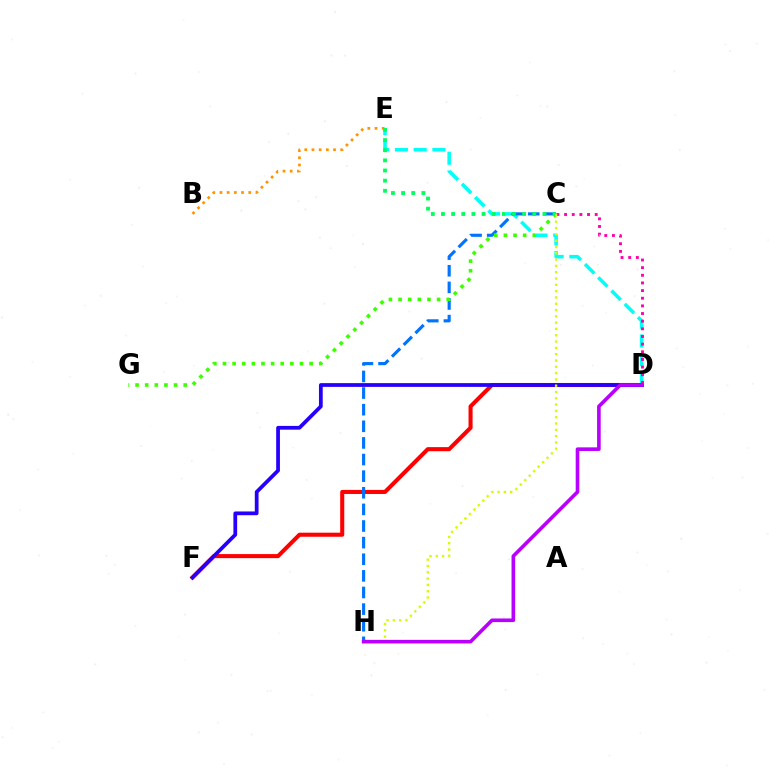{('B', 'E'): [{'color': '#ff9400', 'line_style': 'dotted', 'thickness': 1.95}], ('D', 'F'): [{'color': '#ff0000', 'line_style': 'solid', 'thickness': 2.93}, {'color': '#2500ff', 'line_style': 'solid', 'thickness': 2.7}], ('D', 'E'): [{'color': '#00fff6', 'line_style': 'dashed', 'thickness': 2.55}], ('C', 'H'): [{'color': '#0074ff', 'line_style': 'dashed', 'thickness': 2.26}, {'color': '#d1ff00', 'line_style': 'dotted', 'thickness': 1.71}], ('C', 'G'): [{'color': '#3dff00', 'line_style': 'dotted', 'thickness': 2.62}], ('C', 'E'): [{'color': '#00ff5c', 'line_style': 'dotted', 'thickness': 2.76}], ('C', 'D'): [{'color': '#ff00ac', 'line_style': 'dotted', 'thickness': 2.08}], ('D', 'H'): [{'color': '#b900ff', 'line_style': 'solid', 'thickness': 2.61}]}